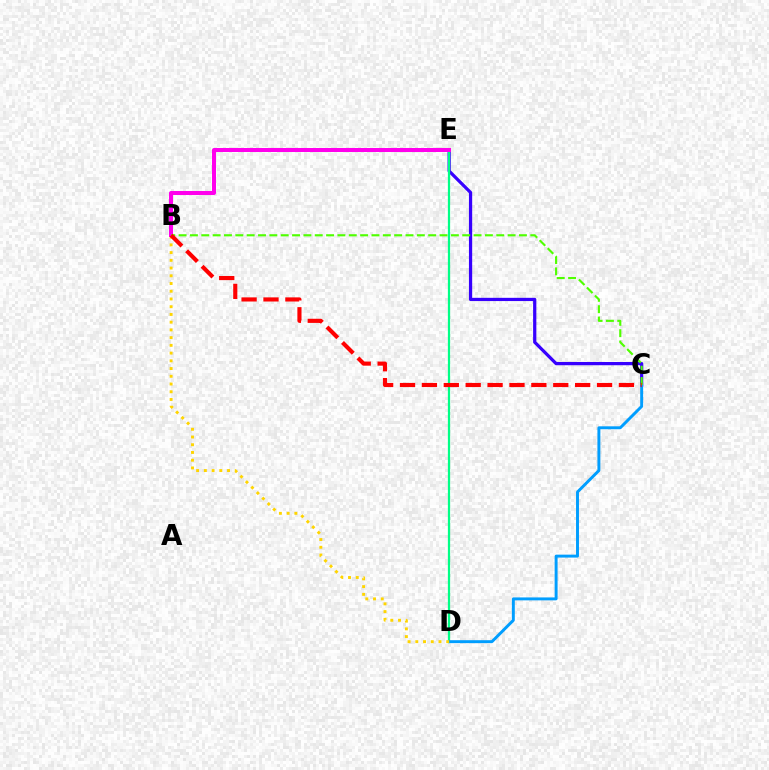{('C', 'E'): [{'color': '#3700ff', 'line_style': 'solid', 'thickness': 2.33}], ('D', 'E'): [{'color': '#00ff86', 'line_style': 'solid', 'thickness': 1.62}], ('C', 'D'): [{'color': '#009eff', 'line_style': 'solid', 'thickness': 2.11}], ('B', 'D'): [{'color': '#ffd500', 'line_style': 'dotted', 'thickness': 2.1}], ('B', 'E'): [{'color': '#ff00ed', 'line_style': 'solid', 'thickness': 2.88}], ('B', 'C'): [{'color': '#4fff00', 'line_style': 'dashed', 'thickness': 1.54}, {'color': '#ff0000', 'line_style': 'dashed', 'thickness': 2.97}]}